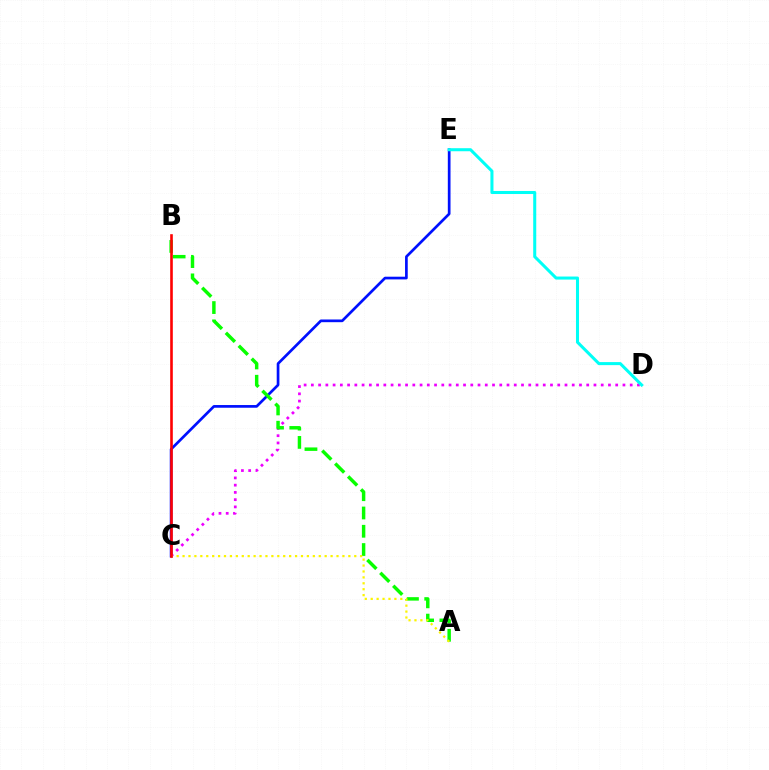{('C', 'E'): [{'color': '#0010ff', 'line_style': 'solid', 'thickness': 1.94}], ('C', 'D'): [{'color': '#ee00ff', 'line_style': 'dotted', 'thickness': 1.97}], ('A', 'B'): [{'color': '#08ff00', 'line_style': 'dashed', 'thickness': 2.48}], ('D', 'E'): [{'color': '#00fff6', 'line_style': 'solid', 'thickness': 2.19}], ('A', 'C'): [{'color': '#fcf500', 'line_style': 'dotted', 'thickness': 1.61}], ('B', 'C'): [{'color': '#ff0000', 'line_style': 'solid', 'thickness': 1.88}]}